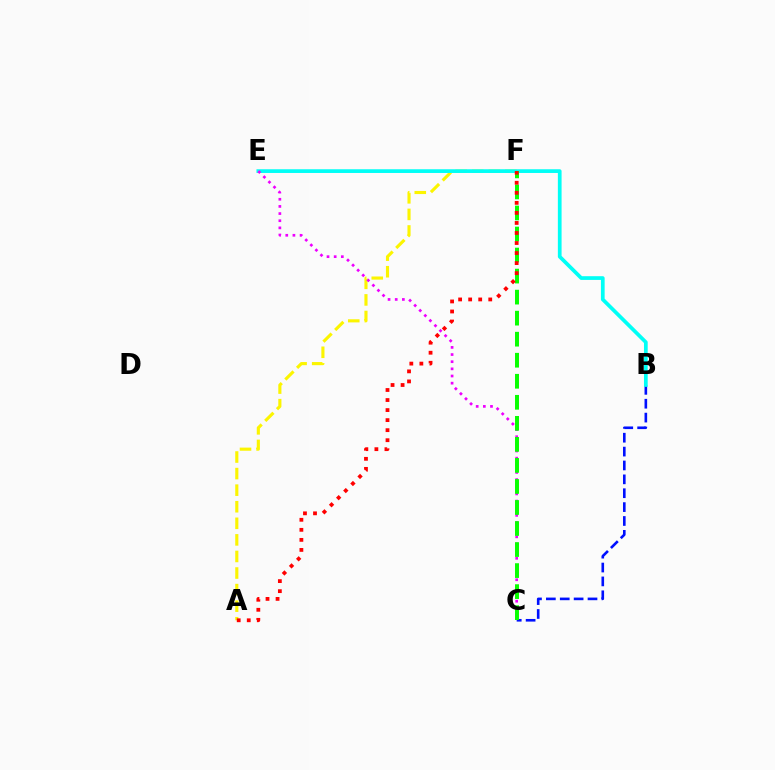{('A', 'F'): [{'color': '#fcf500', 'line_style': 'dashed', 'thickness': 2.25}, {'color': '#ff0000', 'line_style': 'dotted', 'thickness': 2.73}], ('B', 'C'): [{'color': '#0010ff', 'line_style': 'dashed', 'thickness': 1.89}], ('B', 'E'): [{'color': '#00fff6', 'line_style': 'solid', 'thickness': 2.68}], ('C', 'E'): [{'color': '#ee00ff', 'line_style': 'dotted', 'thickness': 1.94}], ('C', 'F'): [{'color': '#08ff00', 'line_style': 'dashed', 'thickness': 2.86}]}